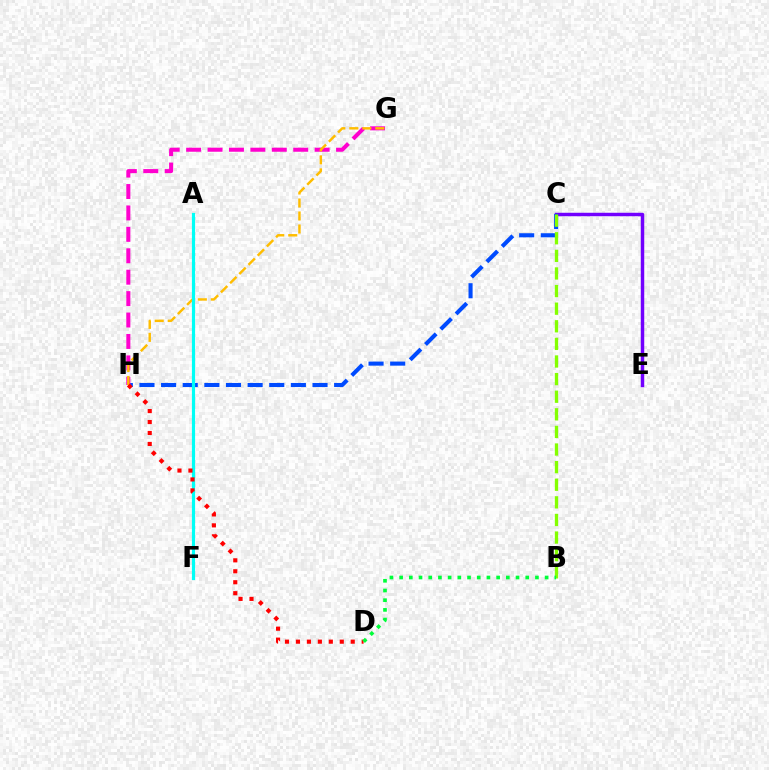{('C', 'E'): [{'color': '#7200ff', 'line_style': 'solid', 'thickness': 2.49}], ('C', 'H'): [{'color': '#004bff', 'line_style': 'dashed', 'thickness': 2.94}], ('G', 'H'): [{'color': '#ff00cf', 'line_style': 'dashed', 'thickness': 2.91}, {'color': '#ffbd00', 'line_style': 'dashed', 'thickness': 1.77}], ('B', 'C'): [{'color': '#84ff00', 'line_style': 'dashed', 'thickness': 2.39}], ('A', 'F'): [{'color': '#00fff6', 'line_style': 'solid', 'thickness': 2.29}], ('D', 'H'): [{'color': '#ff0000', 'line_style': 'dotted', 'thickness': 2.98}], ('B', 'D'): [{'color': '#00ff39', 'line_style': 'dotted', 'thickness': 2.64}]}